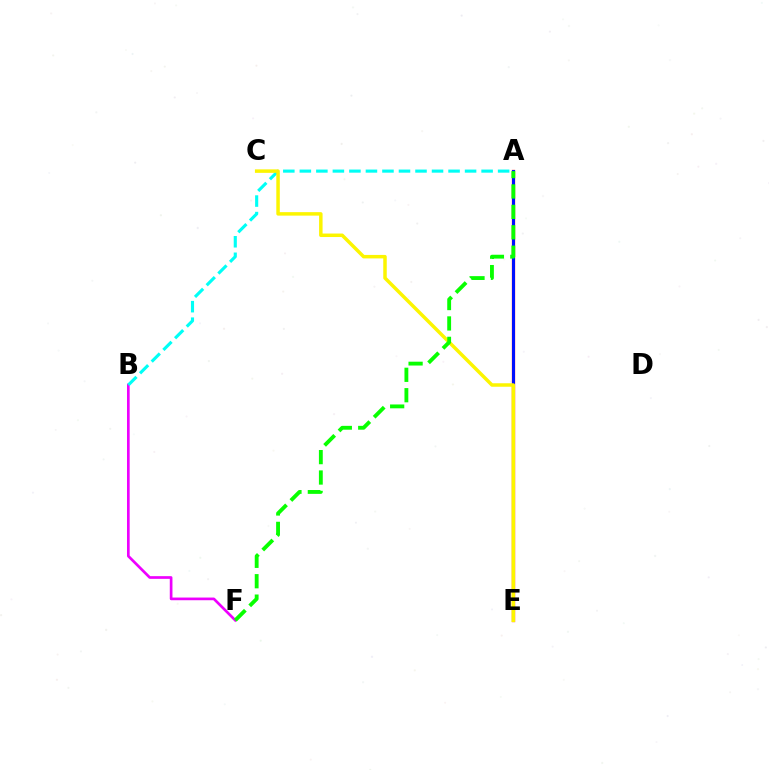{('B', 'F'): [{'color': '#ee00ff', 'line_style': 'solid', 'thickness': 1.93}], ('A', 'B'): [{'color': '#00fff6', 'line_style': 'dashed', 'thickness': 2.24}], ('A', 'E'): [{'color': '#ff0000', 'line_style': 'solid', 'thickness': 2.36}, {'color': '#0010ff', 'line_style': 'solid', 'thickness': 2.14}], ('C', 'E'): [{'color': '#fcf500', 'line_style': 'solid', 'thickness': 2.51}], ('A', 'F'): [{'color': '#08ff00', 'line_style': 'dashed', 'thickness': 2.77}]}